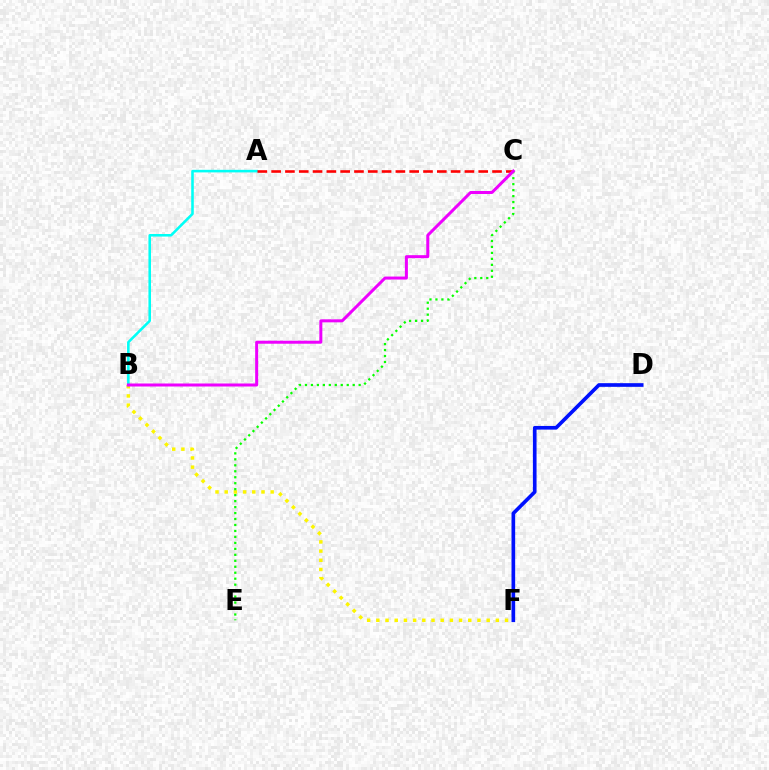{('B', 'F'): [{'color': '#fcf500', 'line_style': 'dotted', 'thickness': 2.5}], ('C', 'E'): [{'color': '#08ff00', 'line_style': 'dotted', 'thickness': 1.62}], ('A', 'B'): [{'color': '#00fff6', 'line_style': 'solid', 'thickness': 1.85}], ('A', 'C'): [{'color': '#ff0000', 'line_style': 'dashed', 'thickness': 1.88}], ('D', 'F'): [{'color': '#0010ff', 'line_style': 'solid', 'thickness': 2.63}], ('B', 'C'): [{'color': '#ee00ff', 'line_style': 'solid', 'thickness': 2.16}]}